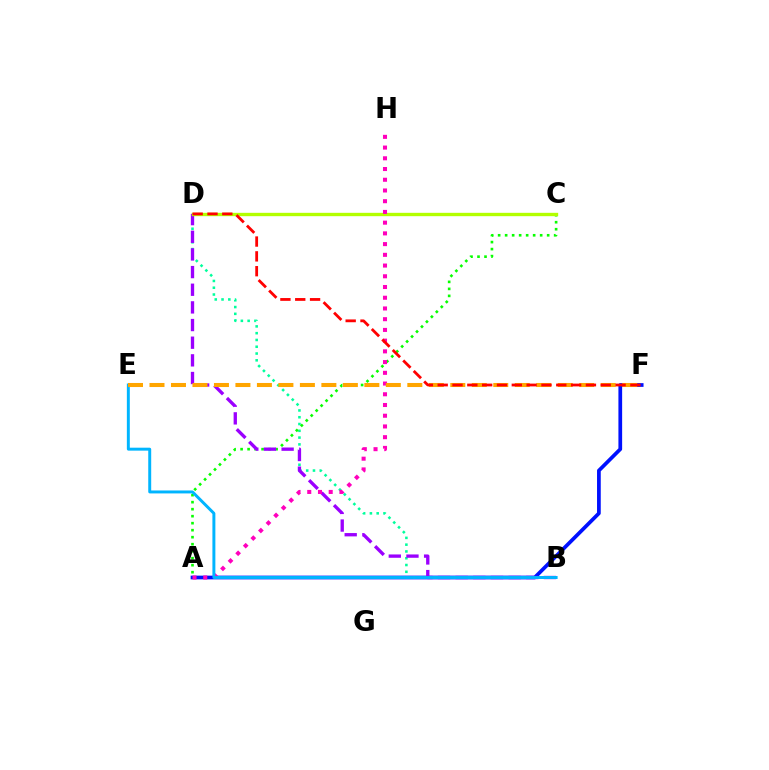{('A', 'F'): [{'color': '#0010ff', 'line_style': 'solid', 'thickness': 2.68}], ('B', 'D'): [{'color': '#00ff9d', 'line_style': 'dotted', 'thickness': 1.84}, {'color': '#9b00ff', 'line_style': 'dashed', 'thickness': 2.4}], ('A', 'C'): [{'color': '#08ff00', 'line_style': 'dotted', 'thickness': 1.9}], ('C', 'D'): [{'color': '#b3ff00', 'line_style': 'solid', 'thickness': 2.41}], ('A', 'H'): [{'color': '#ff00bd', 'line_style': 'dotted', 'thickness': 2.91}], ('B', 'E'): [{'color': '#00b5ff', 'line_style': 'solid', 'thickness': 2.13}], ('E', 'F'): [{'color': '#ffa500', 'line_style': 'dashed', 'thickness': 2.92}], ('D', 'F'): [{'color': '#ff0000', 'line_style': 'dashed', 'thickness': 2.01}]}